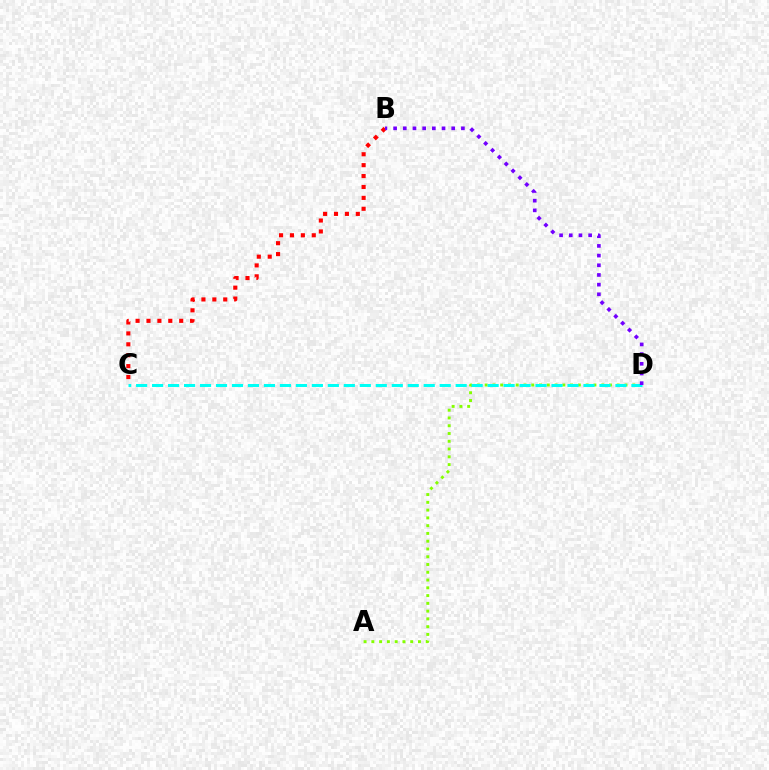{('A', 'D'): [{'color': '#84ff00', 'line_style': 'dotted', 'thickness': 2.11}], ('C', 'D'): [{'color': '#00fff6', 'line_style': 'dashed', 'thickness': 2.17}], ('B', 'C'): [{'color': '#ff0000', 'line_style': 'dotted', 'thickness': 2.96}], ('B', 'D'): [{'color': '#7200ff', 'line_style': 'dotted', 'thickness': 2.63}]}